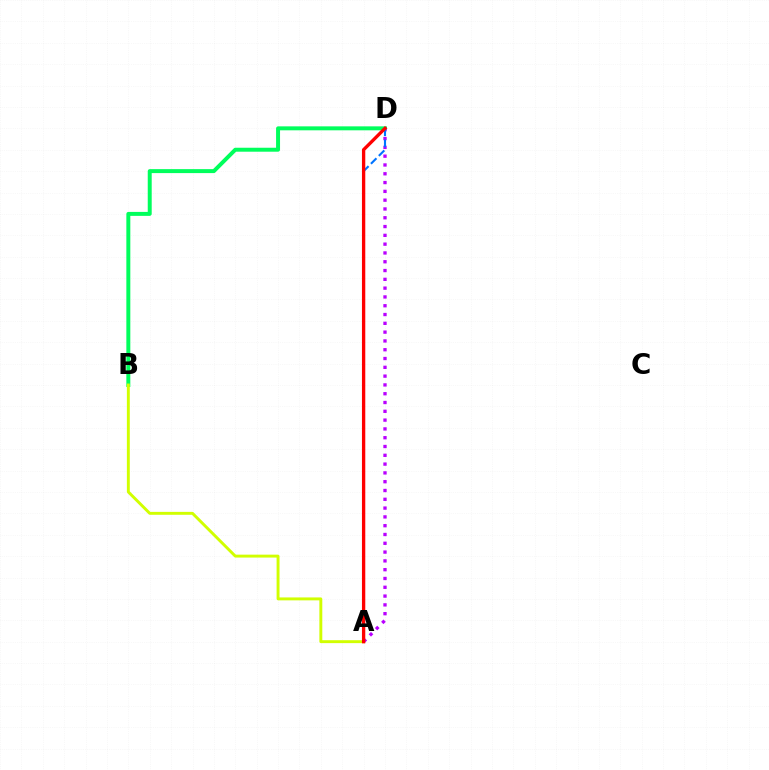{('B', 'D'): [{'color': '#00ff5c', 'line_style': 'solid', 'thickness': 2.85}], ('A', 'D'): [{'color': '#b900ff', 'line_style': 'dotted', 'thickness': 2.39}, {'color': '#0074ff', 'line_style': 'dashed', 'thickness': 1.52}, {'color': '#ff0000', 'line_style': 'solid', 'thickness': 2.4}], ('A', 'B'): [{'color': '#d1ff00', 'line_style': 'solid', 'thickness': 2.1}]}